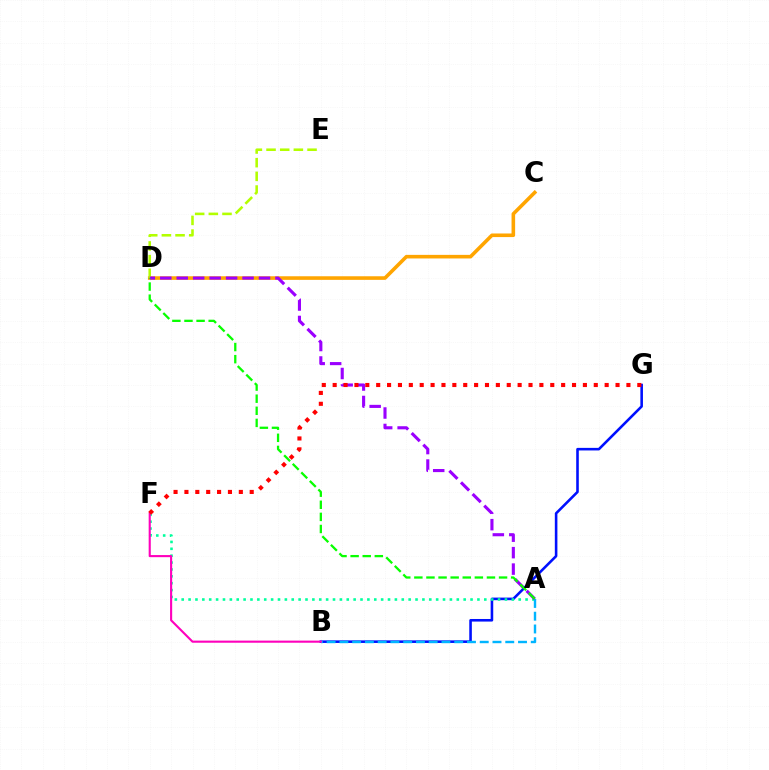{('B', 'G'): [{'color': '#0010ff', 'line_style': 'solid', 'thickness': 1.86}], ('C', 'D'): [{'color': '#ffa500', 'line_style': 'solid', 'thickness': 2.59}], ('A', 'F'): [{'color': '#00ff9d', 'line_style': 'dotted', 'thickness': 1.87}], ('A', 'B'): [{'color': '#00b5ff', 'line_style': 'dashed', 'thickness': 1.73}], ('D', 'E'): [{'color': '#b3ff00', 'line_style': 'dashed', 'thickness': 1.86}], ('B', 'F'): [{'color': '#ff00bd', 'line_style': 'solid', 'thickness': 1.52}], ('A', 'D'): [{'color': '#9b00ff', 'line_style': 'dashed', 'thickness': 2.24}, {'color': '#08ff00', 'line_style': 'dashed', 'thickness': 1.64}], ('F', 'G'): [{'color': '#ff0000', 'line_style': 'dotted', 'thickness': 2.96}]}